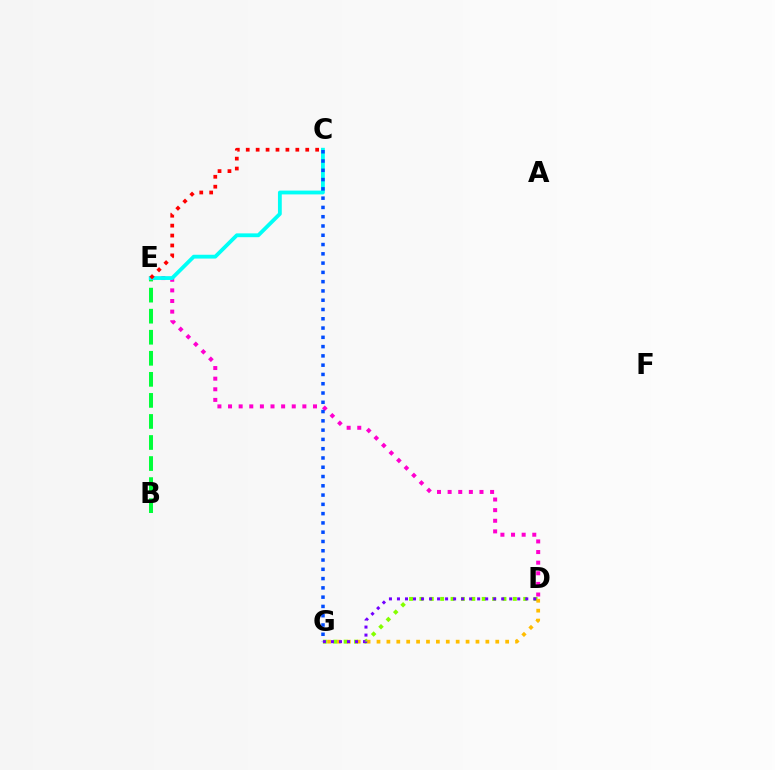{('B', 'E'): [{'color': '#00ff39', 'line_style': 'dashed', 'thickness': 2.86}], ('D', 'E'): [{'color': '#ff00cf', 'line_style': 'dotted', 'thickness': 2.89}], ('D', 'G'): [{'color': '#84ff00', 'line_style': 'dotted', 'thickness': 2.82}, {'color': '#ffbd00', 'line_style': 'dotted', 'thickness': 2.69}, {'color': '#7200ff', 'line_style': 'dotted', 'thickness': 2.18}], ('C', 'E'): [{'color': '#00fff6', 'line_style': 'solid', 'thickness': 2.75}, {'color': '#ff0000', 'line_style': 'dotted', 'thickness': 2.69}], ('C', 'G'): [{'color': '#004bff', 'line_style': 'dotted', 'thickness': 2.52}]}